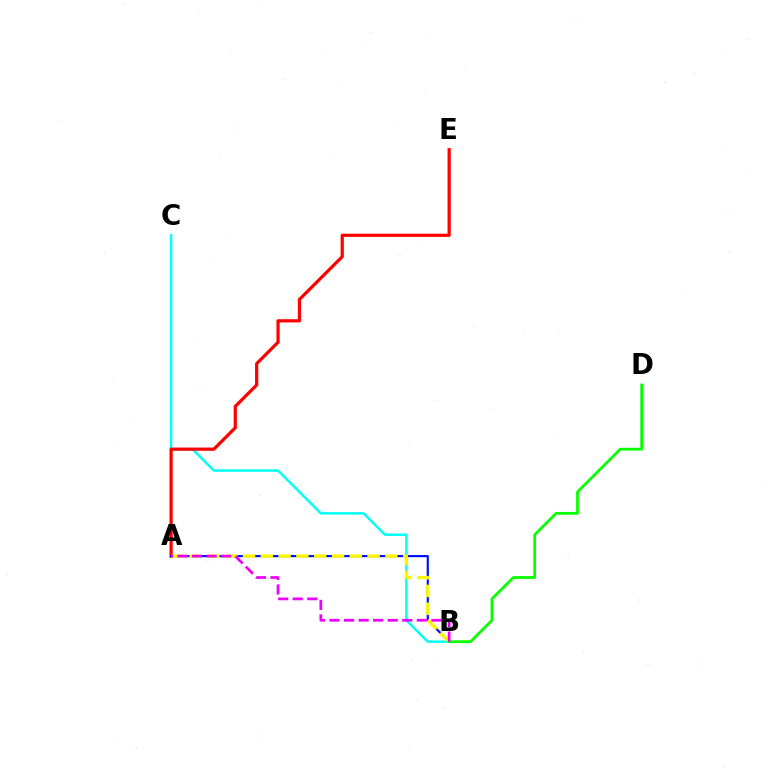{('B', 'C'): [{'color': '#00fff6', 'line_style': 'solid', 'thickness': 1.78}], ('A', 'E'): [{'color': '#ff0000', 'line_style': 'solid', 'thickness': 2.32}], ('A', 'B'): [{'color': '#0010ff', 'line_style': 'solid', 'thickness': 1.56}, {'color': '#fcf500', 'line_style': 'dashed', 'thickness': 2.42}, {'color': '#ee00ff', 'line_style': 'dashed', 'thickness': 1.98}], ('B', 'D'): [{'color': '#08ff00', 'line_style': 'solid', 'thickness': 2.0}]}